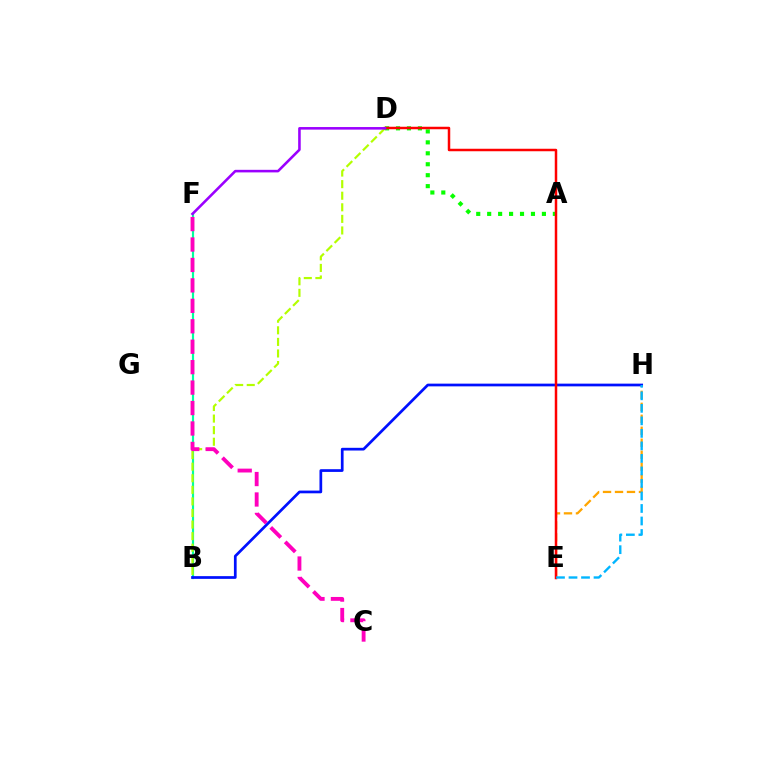{('E', 'H'): [{'color': '#ffa500', 'line_style': 'dashed', 'thickness': 1.63}, {'color': '#00b5ff', 'line_style': 'dashed', 'thickness': 1.7}], ('A', 'D'): [{'color': '#08ff00', 'line_style': 'dotted', 'thickness': 2.97}], ('B', 'F'): [{'color': '#00ff9d', 'line_style': 'solid', 'thickness': 1.57}], ('B', 'H'): [{'color': '#0010ff', 'line_style': 'solid', 'thickness': 1.96}], ('B', 'D'): [{'color': '#b3ff00', 'line_style': 'dashed', 'thickness': 1.57}], ('D', 'E'): [{'color': '#ff0000', 'line_style': 'solid', 'thickness': 1.79}], ('C', 'F'): [{'color': '#ff00bd', 'line_style': 'dashed', 'thickness': 2.78}], ('D', 'F'): [{'color': '#9b00ff', 'line_style': 'solid', 'thickness': 1.85}]}